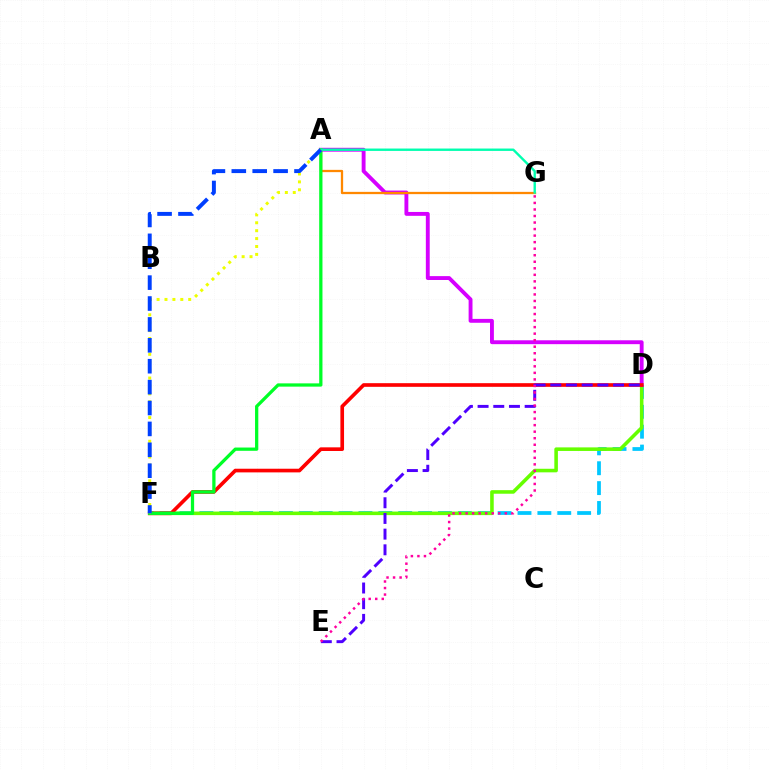{('D', 'F'): [{'color': '#00c7ff', 'line_style': 'dashed', 'thickness': 2.7}, {'color': '#66ff00', 'line_style': 'solid', 'thickness': 2.57}, {'color': '#ff0000', 'line_style': 'solid', 'thickness': 2.63}], ('A', 'D'): [{'color': '#d600ff', 'line_style': 'solid', 'thickness': 2.79}], ('A', 'G'): [{'color': '#ff8800', 'line_style': 'solid', 'thickness': 1.64}, {'color': '#00ffaf', 'line_style': 'solid', 'thickness': 1.72}], ('D', 'E'): [{'color': '#4f00ff', 'line_style': 'dashed', 'thickness': 2.13}], ('A', 'F'): [{'color': '#00ff27', 'line_style': 'solid', 'thickness': 2.35}, {'color': '#eeff00', 'line_style': 'dotted', 'thickness': 2.15}, {'color': '#003fff', 'line_style': 'dashed', 'thickness': 2.84}], ('E', 'G'): [{'color': '#ff00a0', 'line_style': 'dotted', 'thickness': 1.78}]}